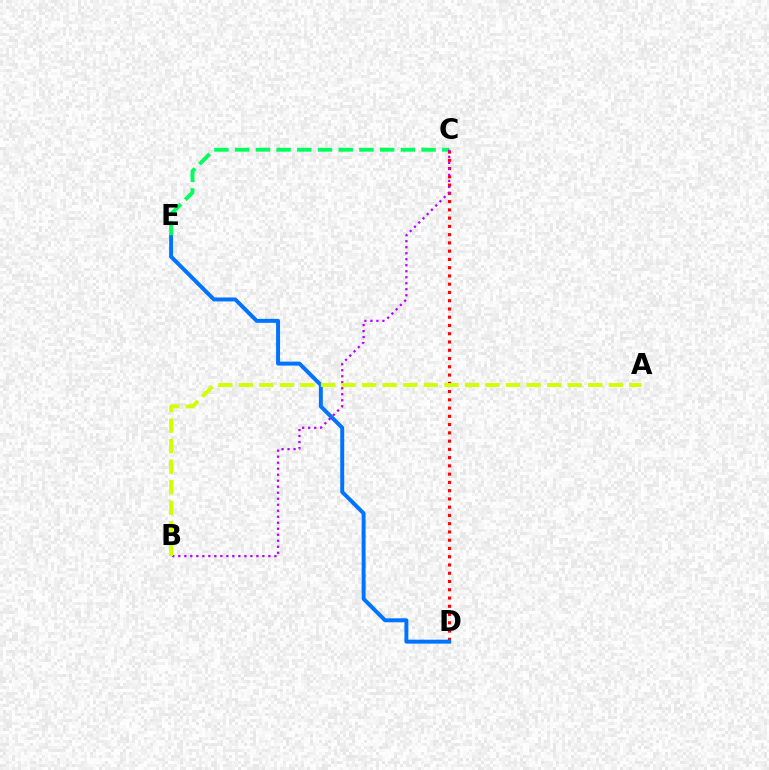{('C', 'D'): [{'color': '#ff0000', 'line_style': 'dotted', 'thickness': 2.24}], ('D', 'E'): [{'color': '#0074ff', 'line_style': 'solid', 'thickness': 2.85}], ('C', 'E'): [{'color': '#00ff5c', 'line_style': 'dashed', 'thickness': 2.81}], ('B', 'C'): [{'color': '#b900ff', 'line_style': 'dotted', 'thickness': 1.63}], ('A', 'B'): [{'color': '#d1ff00', 'line_style': 'dashed', 'thickness': 2.79}]}